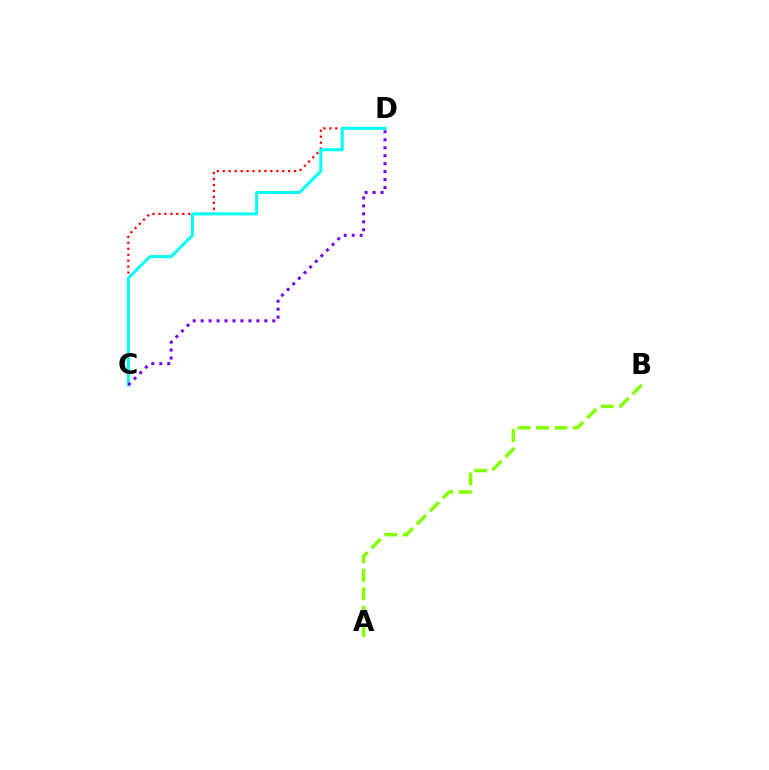{('C', 'D'): [{'color': '#ff0000', 'line_style': 'dotted', 'thickness': 1.62}, {'color': '#00fff6', 'line_style': 'solid', 'thickness': 2.18}, {'color': '#7200ff', 'line_style': 'dotted', 'thickness': 2.16}], ('A', 'B'): [{'color': '#84ff00', 'line_style': 'dashed', 'thickness': 2.5}]}